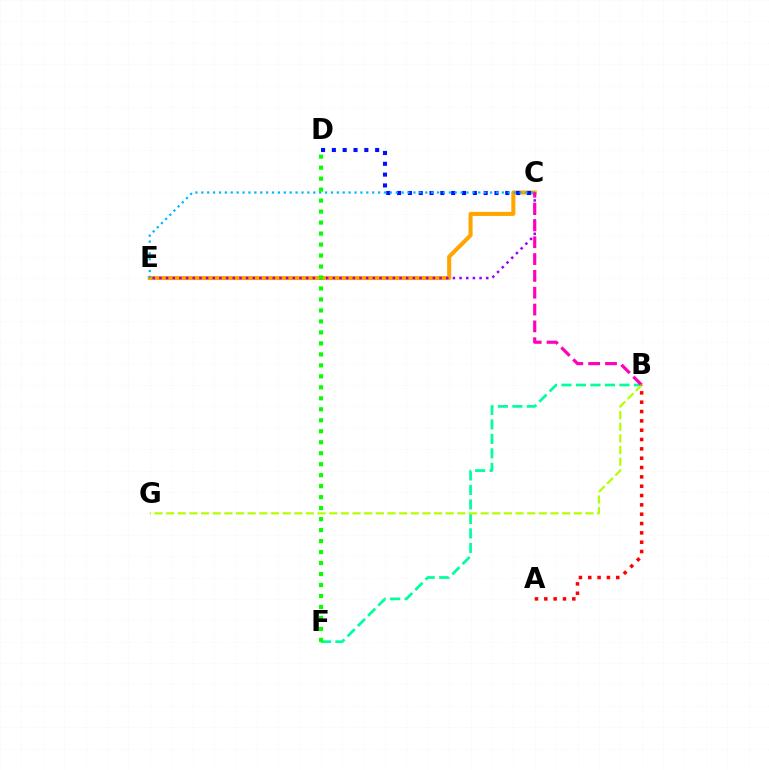{('B', 'F'): [{'color': '#00ff9d', 'line_style': 'dashed', 'thickness': 1.97}], ('C', 'E'): [{'color': '#ffa500', 'line_style': 'solid', 'thickness': 2.92}, {'color': '#9b00ff', 'line_style': 'dotted', 'thickness': 1.81}, {'color': '#00b5ff', 'line_style': 'dotted', 'thickness': 1.6}], ('C', 'D'): [{'color': '#0010ff', 'line_style': 'dotted', 'thickness': 2.94}], ('B', 'C'): [{'color': '#ff00bd', 'line_style': 'dashed', 'thickness': 2.29}], ('B', 'G'): [{'color': '#b3ff00', 'line_style': 'dashed', 'thickness': 1.58}], ('A', 'B'): [{'color': '#ff0000', 'line_style': 'dotted', 'thickness': 2.54}], ('D', 'F'): [{'color': '#08ff00', 'line_style': 'dotted', 'thickness': 2.98}]}